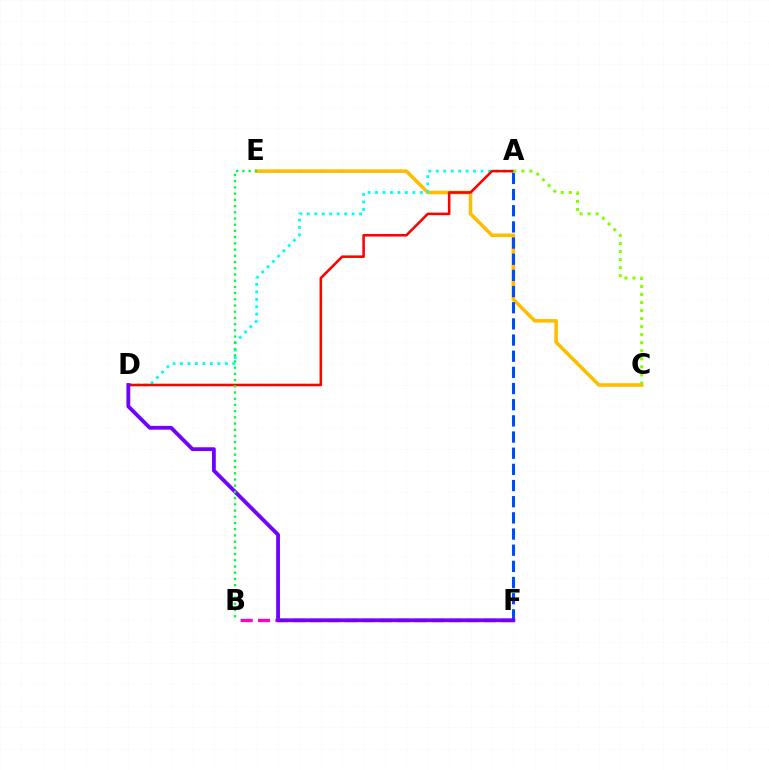{('C', 'E'): [{'color': '#ffbd00', 'line_style': 'solid', 'thickness': 2.56}], ('B', 'F'): [{'color': '#ff00cf', 'line_style': 'dashed', 'thickness': 2.36}], ('A', 'D'): [{'color': '#00fff6', 'line_style': 'dotted', 'thickness': 2.03}, {'color': '#ff0000', 'line_style': 'solid', 'thickness': 1.84}], ('A', 'F'): [{'color': '#004bff', 'line_style': 'dashed', 'thickness': 2.2}], ('A', 'C'): [{'color': '#84ff00', 'line_style': 'dotted', 'thickness': 2.18}], ('D', 'F'): [{'color': '#7200ff', 'line_style': 'solid', 'thickness': 2.74}], ('B', 'E'): [{'color': '#00ff39', 'line_style': 'dotted', 'thickness': 1.69}]}